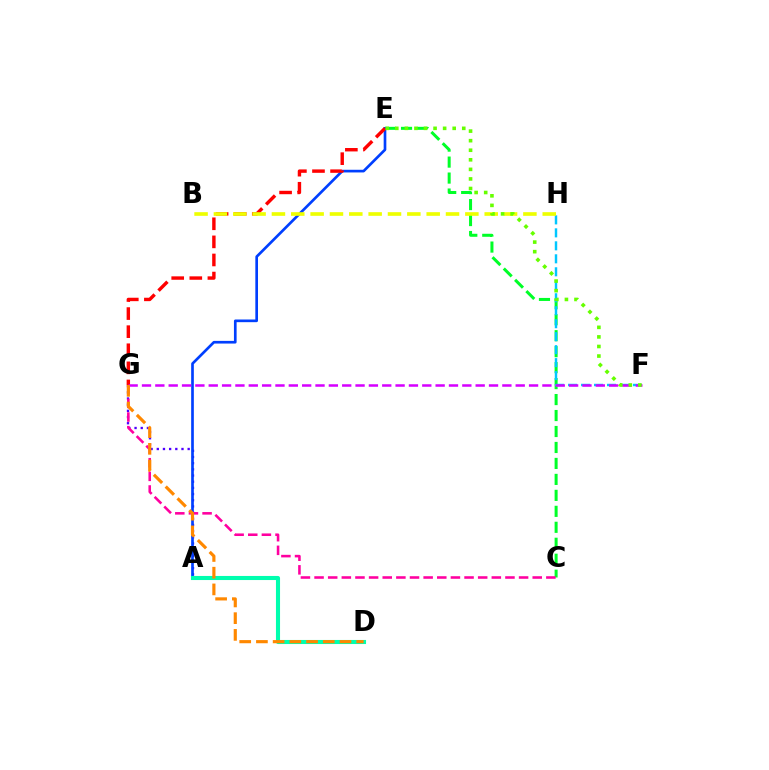{('A', 'G'): [{'color': '#4f00ff', 'line_style': 'dotted', 'thickness': 1.68}], ('C', 'E'): [{'color': '#00ff27', 'line_style': 'dashed', 'thickness': 2.17}], ('A', 'E'): [{'color': '#003fff', 'line_style': 'solid', 'thickness': 1.92}], ('A', 'D'): [{'color': '#00ffaf', 'line_style': 'solid', 'thickness': 2.94}], ('F', 'H'): [{'color': '#00c7ff', 'line_style': 'dashed', 'thickness': 1.76}], ('C', 'G'): [{'color': '#ff00a0', 'line_style': 'dashed', 'thickness': 1.85}], ('E', 'G'): [{'color': '#ff0000', 'line_style': 'dashed', 'thickness': 2.46}], ('F', 'G'): [{'color': '#d600ff', 'line_style': 'dashed', 'thickness': 1.81}], ('B', 'H'): [{'color': '#eeff00', 'line_style': 'dashed', 'thickness': 2.63}], ('D', 'G'): [{'color': '#ff8800', 'line_style': 'dashed', 'thickness': 2.27}], ('E', 'F'): [{'color': '#66ff00', 'line_style': 'dotted', 'thickness': 2.6}]}